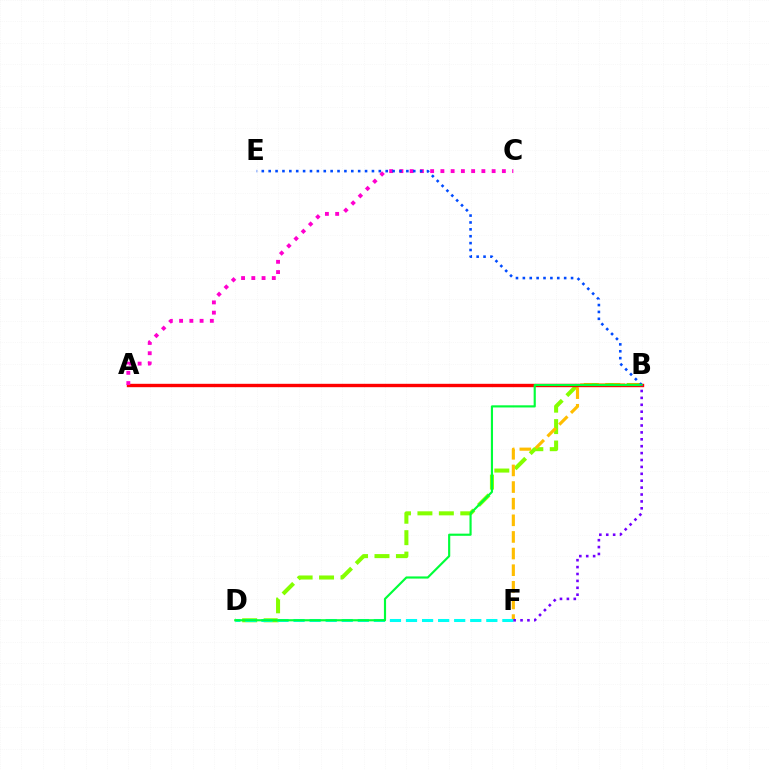{('B', 'D'): [{'color': '#84ff00', 'line_style': 'dashed', 'thickness': 2.91}, {'color': '#00ff39', 'line_style': 'solid', 'thickness': 1.55}], ('B', 'F'): [{'color': '#ffbd00', 'line_style': 'dashed', 'thickness': 2.26}, {'color': '#7200ff', 'line_style': 'dotted', 'thickness': 1.88}], ('D', 'F'): [{'color': '#00fff6', 'line_style': 'dashed', 'thickness': 2.18}], ('A', 'B'): [{'color': '#ff0000', 'line_style': 'solid', 'thickness': 2.44}], ('A', 'C'): [{'color': '#ff00cf', 'line_style': 'dotted', 'thickness': 2.78}], ('B', 'E'): [{'color': '#004bff', 'line_style': 'dotted', 'thickness': 1.87}]}